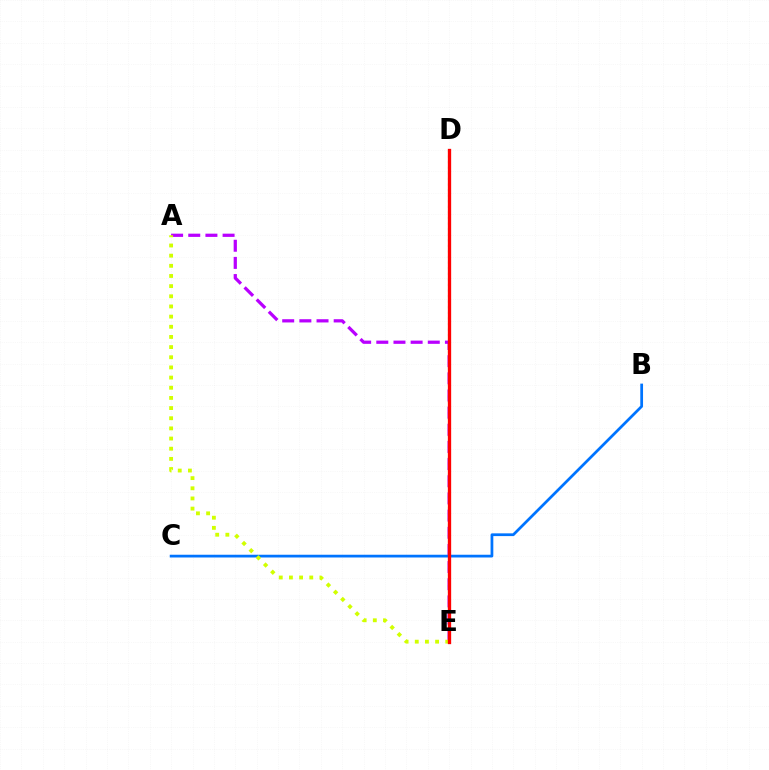{('D', 'E'): [{'color': '#00ff5c', 'line_style': 'dotted', 'thickness': 1.52}, {'color': '#ff0000', 'line_style': 'solid', 'thickness': 2.39}], ('A', 'E'): [{'color': '#b900ff', 'line_style': 'dashed', 'thickness': 2.33}, {'color': '#d1ff00', 'line_style': 'dotted', 'thickness': 2.76}], ('B', 'C'): [{'color': '#0074ff', 'line_style': 'solid', 'thickness': 1.98}]}